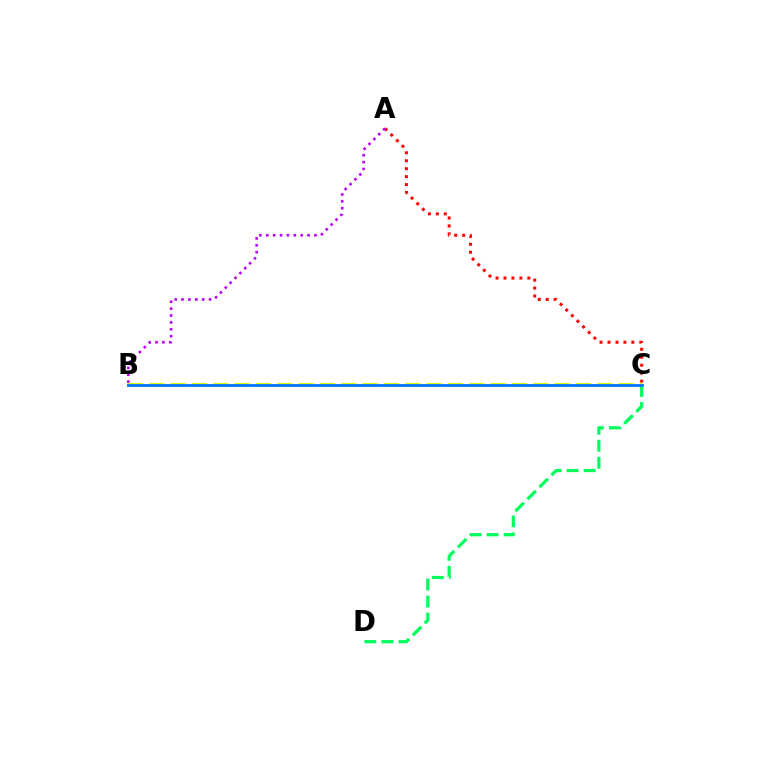{('A', 'C'): [{'color': '#ff0000', 'line_style': 'dotted', 'thickness': 2.16}], ('C', 'D'): [{'color': '#00ff5c', 'line_style': 'dashed', 'thickness': 2.31}], ('B', 'C'): [{'color': '#d1ff00', 'line_style': 'dashed', 'thickness': 2.9}, {'color': '#0074ff', 'line_style': 'solid', 'thickness': 2.03}], ('A', 'B'): [{'color': '#b900ff', 'line_style': 'dotted', 'thickness': 1.87}]}